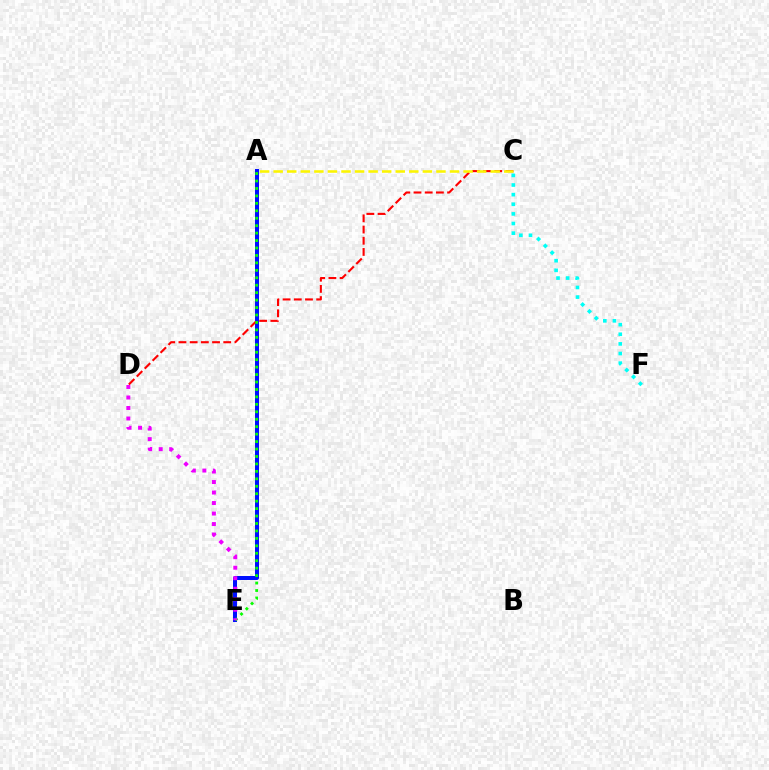{('A', 'E'): [{'color': '#0010ff', 'line_style': 'solid', 'thickness': 2.88}, {'color': '#08ff00', 'line_style': 'dotted', 'thickness': 2.02}], ('C', 'D'): [{'color': '#ff0000', 'line_style': 'dashed', 'thickness': 1.52}], ('D', 'E'): [{'color': '#ee00ff', 'line_style': 'dotted', 'thickness': 2.85}], ('A', 'C'): [{'color': '#fcf500', 'line_style': 'dashed', 'thickness': 1.84}], ('C', 'F'): [{'color': '#00fff6', 'line_style': 'dotted', 'thickness': 2.62}]}